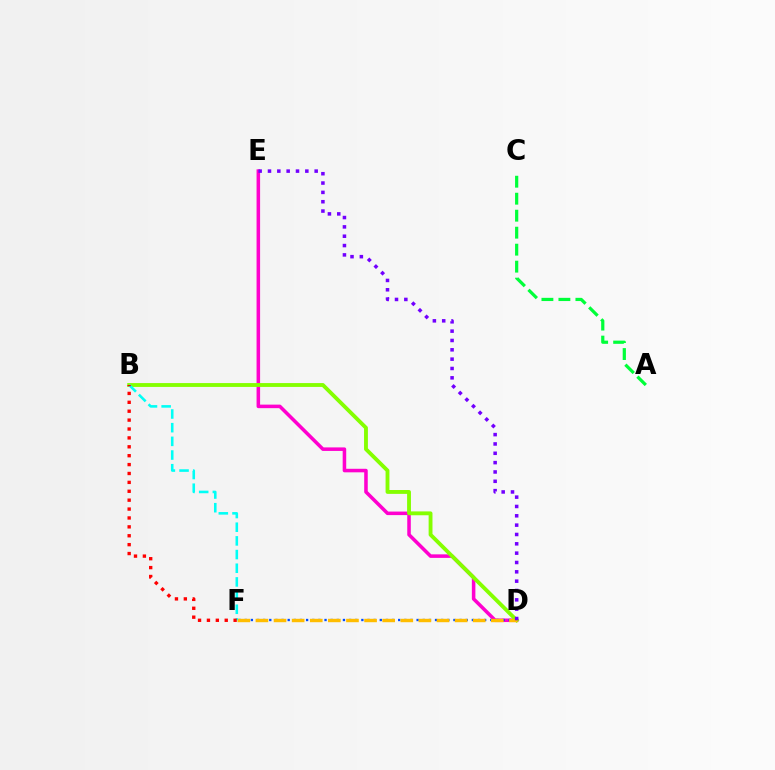{('A', 'C'): [{'color': '#00ff39', 'line_style': 'dashed', 'thickness': 2.31}], ('D', 'E'): [{'color': '#ff00cf', 'line_style': 'solid', 'thickness': 2.55}, {'color': '#7200ff', 'line_style': 'dotted', 'thickness': 2.54}], ('D', 'F'): [{'color': '#004bff', 'line_style': 'dotted', 'thickness': 1.67}, {'color': '#ffbd00', 'line_style': 'dashed', 'thickness': 2.46}], ('B', 'D'): [{'color': '#84ff00', 'line_style': 'solid', 'thickness': 2.77}], ('B', 'F'): [{'color': '#00fff6', 'line_style': 'dashed', 'thickness': 1.86}, {'color': '#ff0000', 'line_style': 'dotted', 'thickness': 2.42}]}